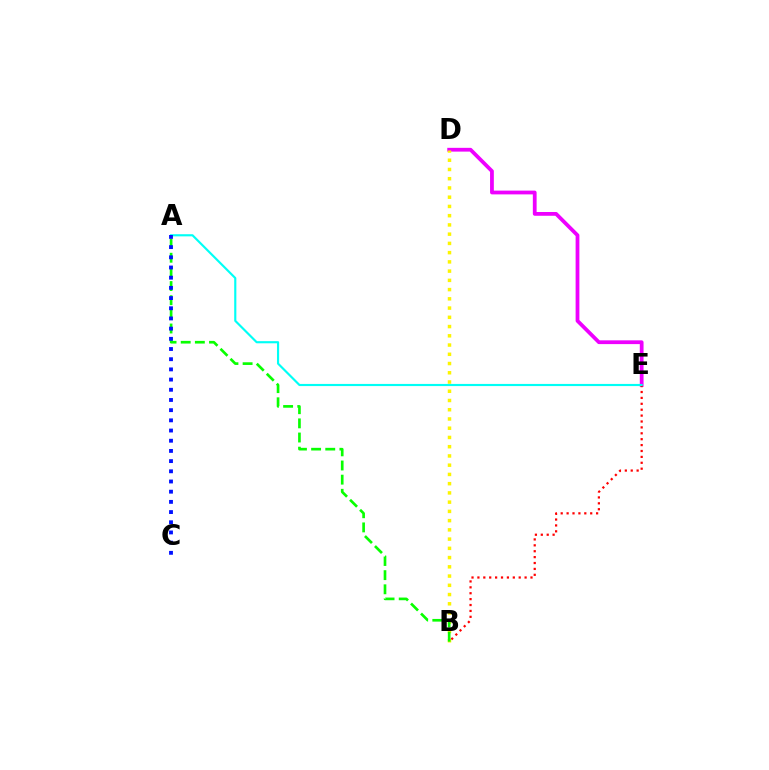{('D', 'E'): [{'color': '#ee00ff', 'line_style': 'solid', 'thickness': 2.72}], ('B', 'E'): [{'color': '#ff0000', 'line_style': 'dotted', 'thickness': 1.6}], ('B', 'D'): [{'color': '#fcf500', 'line_style': 'dotted', 'thickness': 2.51}], ('A', 'B'): [{'color': '#08ff00', 'line_style': 'dashed', 'thickness': 1.92}], ('A', 'E'): [{'color': '#00fff6', 'line_style': 'solid', 'thickness': 1.55}], ('A', 'C'): [{'color': '#0010ff', 'line_style': 'dotted', 'thickness': 2.77}]}